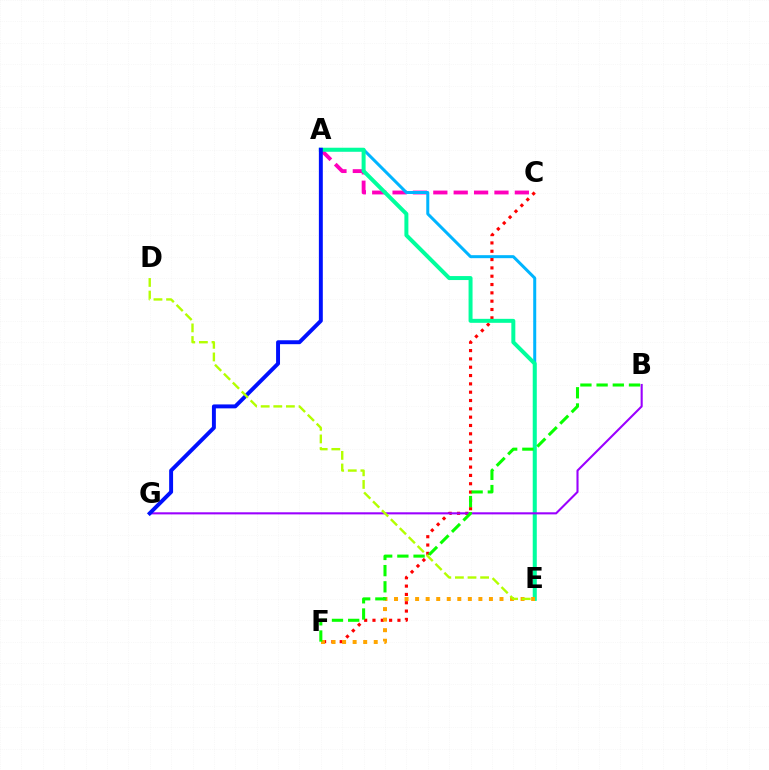{('A', 'C'): [{'color': '#ff00bd', 'line_style': 'dashed', 'thickness': 2.77}], ('A', 'E'): [{'color': '#00b5ff', 'line_style': 'solid', 'thickness': 2.17}, {'color': '#00ff9d', 'line_style': 'solid', 'thickness': 2.87}], ('C', 'F'): [{'color': '#ff0000', 'line_style': 'dotted', 'thickness': 2.26}], ('B', 'G'): [{'color': '#9b00ff', 'line_style': 'solid', 'thickness': 1.51}], ('A', 'G'): [{'color': '#0010ff', 'line_style': 'solid', 'thickness': 2.83}], ('E', 'F'): [{'color': '#ffa500', 'line_style': 'dotted', 'thickness': 2.87}], ('D', 'E'): [{'color': '#b3ff00', 'line_style': 'dashed', 'thickness': 1.71}], ('B', 'F'): [{'color': '#08ff00', 'line_style': 'dashed', 'thickness': 2.2}]}